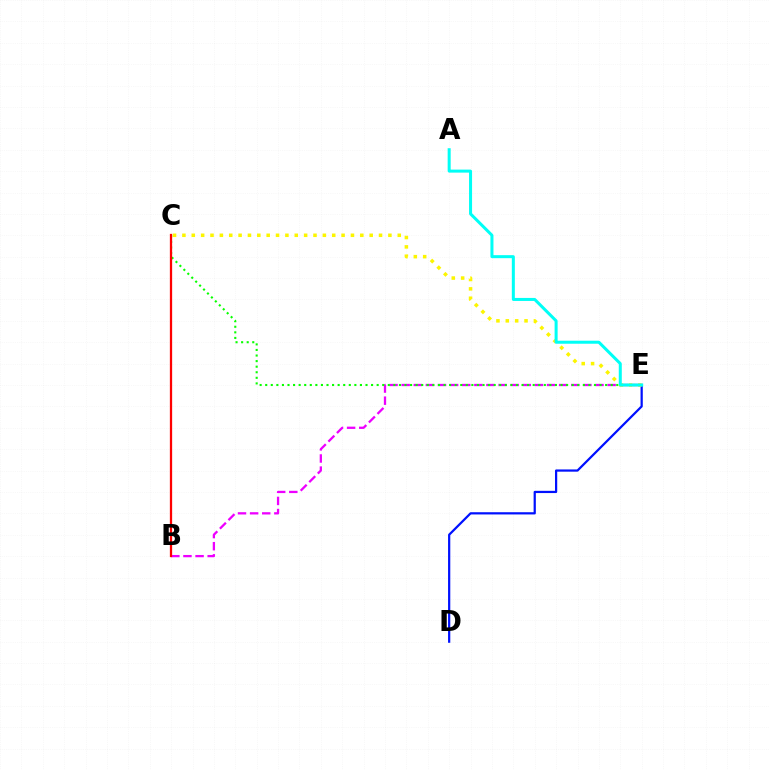{('B', 'E'): [{'color': '#ee00ff', 'line_style': 'dashed', 'thickness': 1.65}], ('C', 'E'): [{'color': '#08ff00', 'line_style': 'dotted', 'thickness': 1.51}, {'color': '#fcf500', 'line_style': 'dotted', 'thickness': 2.54}], ('D', 'E'): [{'color': '#0010ff', 'line_style': 'solid', 'thickness': 1.6}], ('A', 'E'): [{'color': '#00fff6', 'line_style': 'solid', 'thickness': 2.18}], ('B', 'C'): [{'color': '#ff0000', 'line_style': 'solid', 'thickness': 1.64}]}